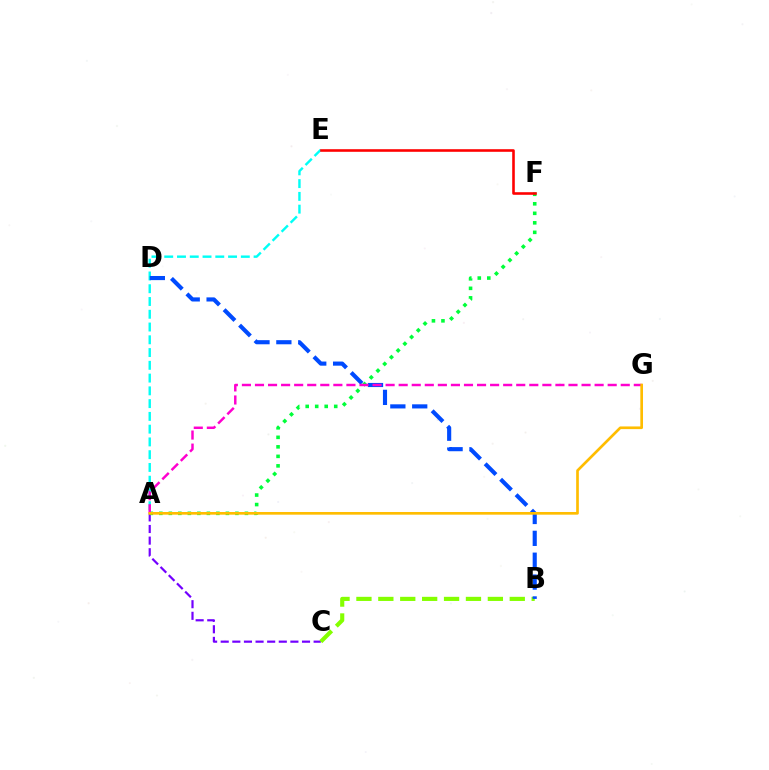{('A', 'C'): [{'color': '#7200ff', 'line_style': 'dashed', 'thickness': 1.58}], ('A', 'E'): [{'color': '#00fff6', 'line_style': 'dashed', 'thickness': 1.73}], ('B', 'C'): [{'color': '#84ff00', 'line_style': 'dashed', 'thickness': 2.98}], ('B', 'D'): [{'color': '#004bff', 'line_style': 'dashed', 'thickness': 2.97}], ('A', 'F'): [{'color': '#00ff39', 'line_style': 'dotted', 'thickness': 2.58}], ('A', 'G'): [{'color': '#ff00cf', 'line_style': 'dashed', 'thickness': 1.77}, {'color': '#ffbd00', 'line_style': 'solid', 'thickness': 1.92}], ('E', 'F'): [{'color': '#ff0000', 'line_style': 'solid', 'thickness': 1.87}]}